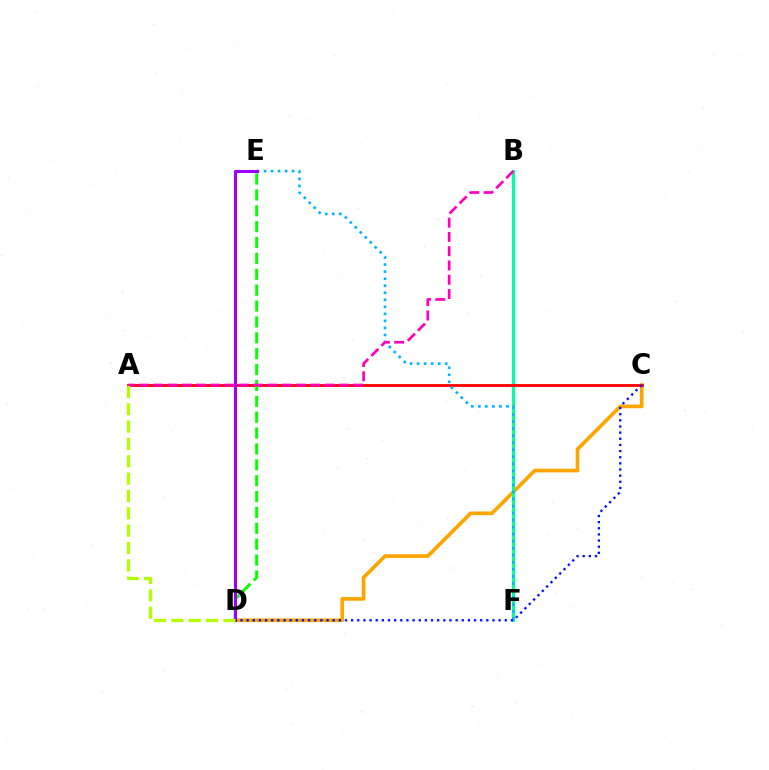{('C', 'D'): [{'color': '#ffa500', 'line_style': 'solid', 'thickness': 2.66}, {'color': '#0010ff', 'line_style': 'dotted', 'thickness': 1.67}], ('B', 'F'): [{'color': '#00ff9d', 'line_style': 'solid', 'thickness': 2.24}], ('A', 'C'): [{'color': '#ff0000', 'line_style': 'solid', 'thickness': 2.03}], ('E', 'F'): [{'color': '#00b5ff', 'line_style': 'dotted', 'thickness': 1.91}], ('D', 'E'): [{'color': '#08ff00', 'line_style': 'dashed', 'thickness': 2.16}, {'color': '#9b00ff', 'line_style': 'solid', 'thickness': 2.21}], ('A', 'B'): [{'color': '#ff00bd', 'line_style': 'dashed', 'thickness': 1.94}], ('A', 'D'): [{'color': '#b3ff00', 'line_style': 'dashed', 'thickness': 2.36}]}